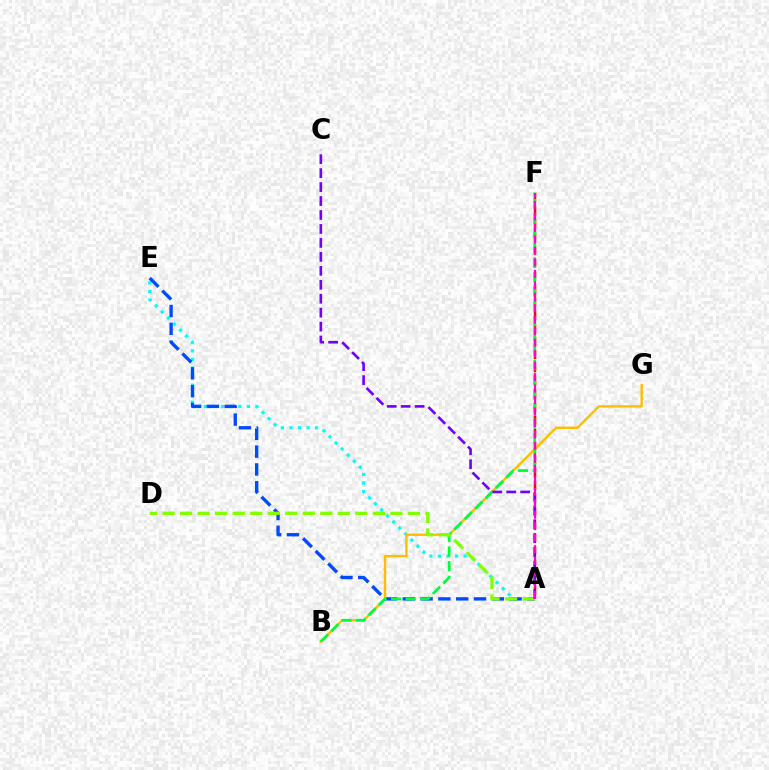{('A', 'E'): [{'color': '#00fff6', 'line_style': 'dotted', 'thickness': 2.33}, {'color': '#004bff', 'line_style': 'dashed', 'thickness': 2.42}], ('A', 'F'): [{'color': '#ff0000', 'line_style': 'dashed', 'thickness': 1.78}, {'color': '#ff00cf', 'line_style': 'dashed', 'thickness': 1.56}], ('B', 'G'): [{'color': '#ffbd00', 'line_style': 'solid', 'thickness': 1.71}], ('B', 'F'): [{'color': '#00ff39', 'line_style': 'dashed', 'thickness': 1.99}], ('A', 'D'): [{'color': '#84ff00', 'line_style': 'dashed', 'thickness': 2.38}], ('A', 'C'): [{'color': '#7200ff', 'line_style': 'dashed', 'thickness': 1.9}]}